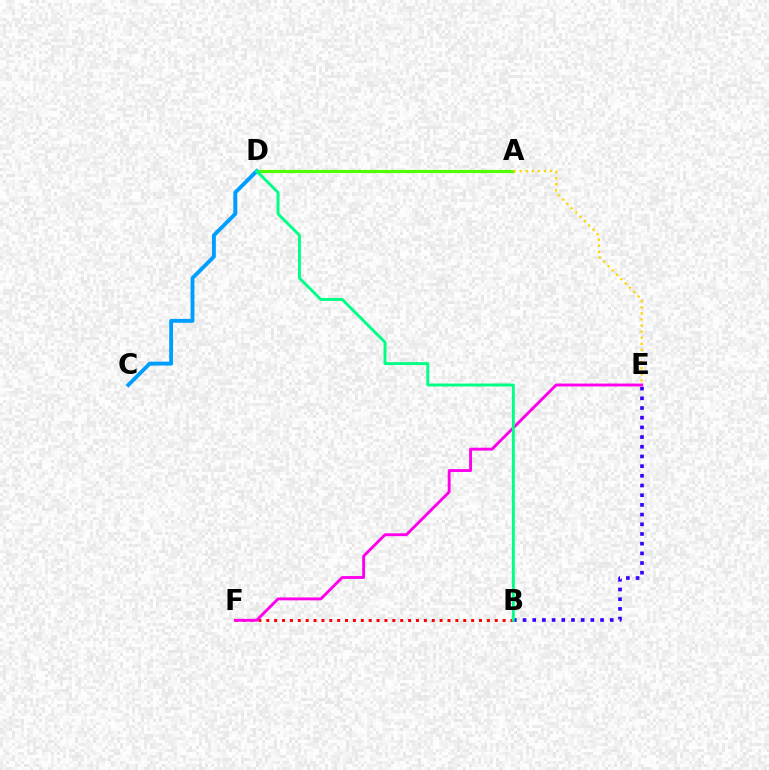{('B', 'F'): [{'color': '#ff0000', 'line_style': 'dotted', 'thickness': 2.14}], ('A', 'D'): [{'color': '#4fff00', 'line_style': 'solid', 'thickness': 2.24}], ('C', 'D'): [{'color': '#009eff', 'line_style': 'solid', 'thickness': 2.8}], ('B', 'E'): [{'color': '#3700ff', 'line_style': 'dotted', 'thickness': 2.63}], ('E', 'F'): [{'color': '#ff00ed', 'line_style': 'solid', 'thickness': 2.08}], ('B', 'D'): [{'color': '#00ff86', 'line_style': 'solid', 'thickness': 2.1}], ('A', 'E'): [{'color': '#ffd500', 'line_style': 'dotted', 'thickness': 1.66}]}